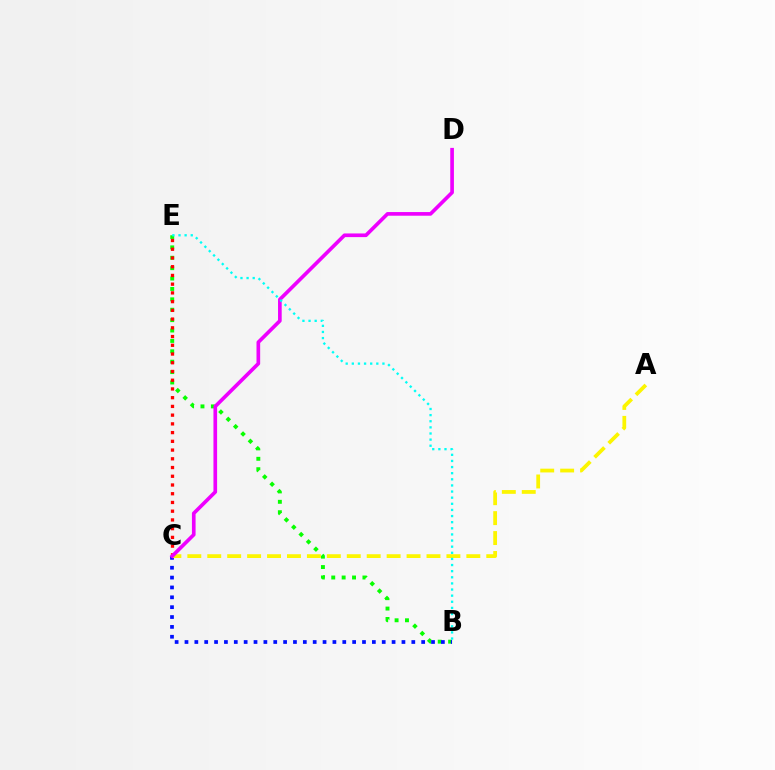{('B', 'E'): [{'color': '#08ff00', 'line_style': 'dotted', 'thickness': 2.82}, {'color': '#00fff6', 'line_style': 'dotted', 'thickness': 1.66}], ('B', 'C'): [{'color': '#0010ff', 'line_style': 'dotted', 'thickness': 2.68}], ('A', 'C'): [{'color': '#fcf500', 'line_style': 'dashed', 'thickness': 2.71}], ('C', 'E'): [{'color': '#ff0000', 'line_style': 'dotted', 'thickness': 2.37}], ('C', 'D'): [{'color': '#ee00ff', 'line_style': 'solid', 'thickness': 2.64}]}